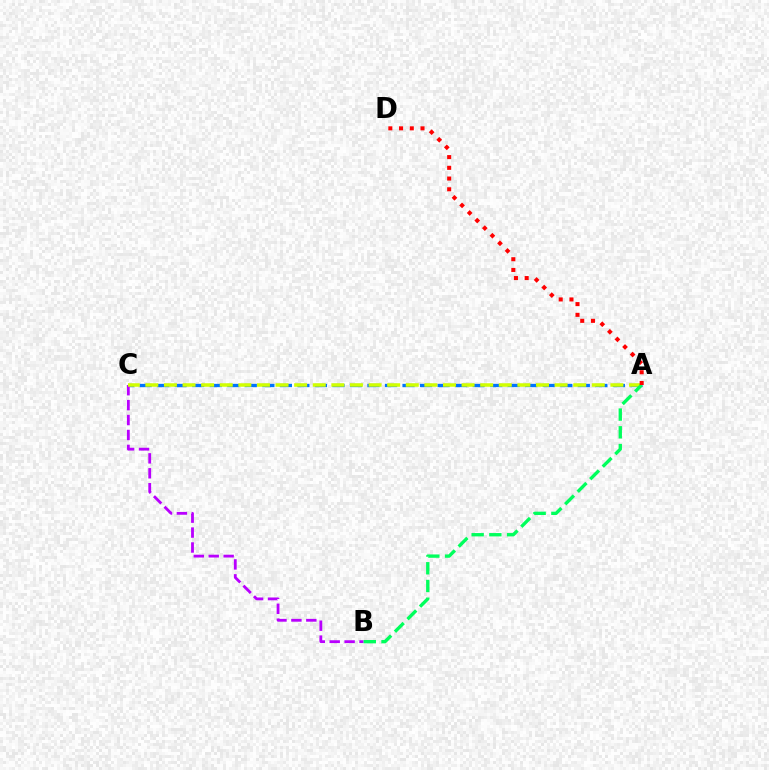{('A', 'C'): [{'color': '#0074ff', 'line_style': 'dashed', 'thickness': 2.38}, {'color': '#d1ff00', 'line_style': 'dashed', 'thickness': 2.53}], ('B', 'C'): [{'color': '#b900ff', 'line_style': 'dashed', 'thickness': 2.03}], ('A', 'B'): [{'color': '#00ff5c', 'line_style': 'dashed', 'thickness': 2.41}], ('A', 'D'): [{'color': '#ff0000', 'line_style': 'dotted', 'thickness': 2.91}]}